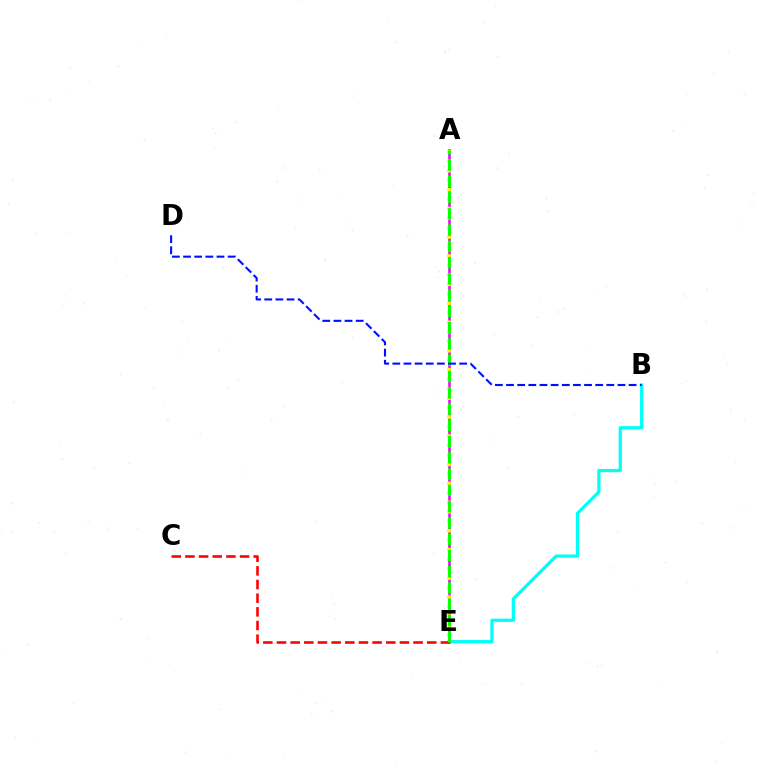{('B', 'E'): [{'color': '#00fff6', 'line_style': 'solid', 'thickness': 2.32}], ('A', 'E'): [{'color': '#ee00ff', 'line_style': 'solid', 'thickness': 1.83}, {'color': '#fcf500', 'line_style': 'dotted', 'thickness': 2.57}, {'color': '#08ff00', 'line_style': 'dashed', 'thickness': 2.21}], ('C', 'E'): [{'color': '#ff0000', 'line_style': 'dashed', 'thickness': 1.86}], ('B', 'D'): [{'color': '#0010ff', 'line_style': 'dashed', 'thickness': 1.51}]}